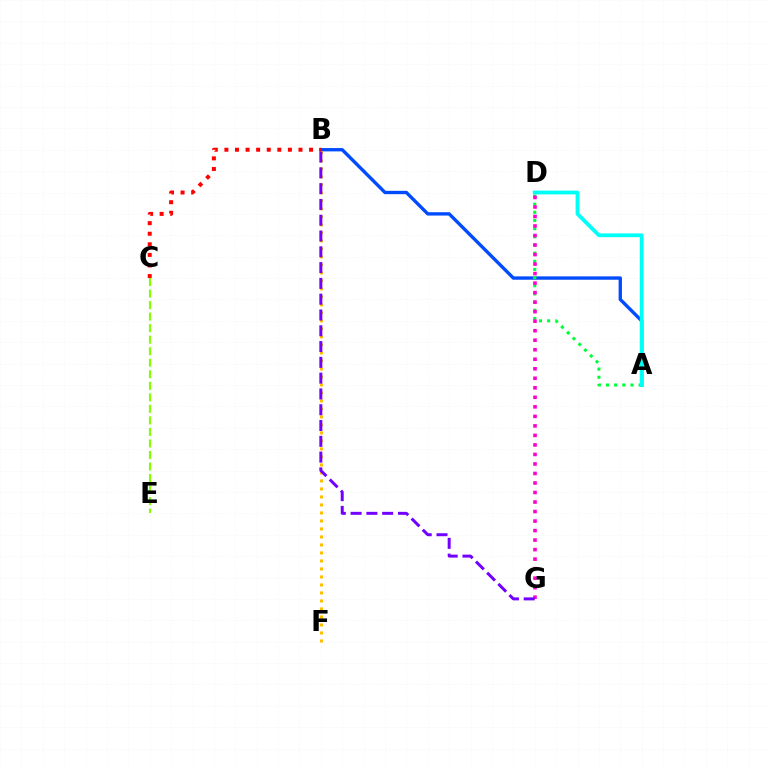{('A', 'B'): [{'color': '#004bff', 'line_style': 'solid', 'thickness': 2.41}], ('B', 'F'): [{'color': '#ffbd00', 'line_style': 'dotted', 'thickness': 2.17}], ('B', 'C'): [{'color': '#ff0000', 'line_style': 'dotted', 'thickness': 2.88}], ('A', 'D'): [{'color': '#00ff39', 'line_style': 'dotted', 'thickness': 2.22}, {'color': '#00fff6', 'line_style': 'solid', 'thickness': 2.73}], ('D', 'G'): [{'color': '#ff00cf', 'line_style': 'dotted', 'thickness': 2.59}], ('C', 'E'): [{'color': '#84ff00', 'line_style': 'dashed', 'thickness': 1.57}], ('B', 'G'): [{'color': '#7200ff', 'line_style': 'dashed', 'thickness': 2.15}]}